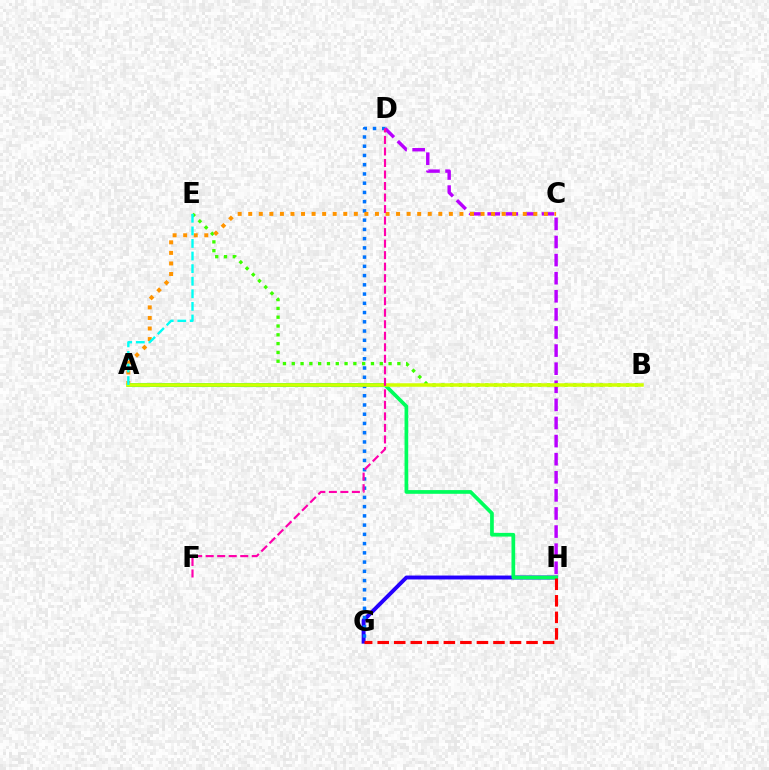{('G', 'H'): [{'color': '#2500ff', 'line_style': 'solid', 'thickness': 2.82}, {'color': '#ff0000', 'line_style': 'dashed', 'thickness': 2.25}], ('D', 'H'): [{'color': '#b900ff', 'line_style': 'dashed', 'thickness': 2.46}], ('B', 'E'): [{'color': '#3dff00', 'line_style': 'dotted', 'thickness': 2.39}], ('A', 'H'): [{'color': '#00ff5c', 'line_style': 'solid', 'thickness': 2.67}], ('D', 'G'): [{'color': '#0074ff', 'line_style': 'dotted', 'thickness': 2.51}], ('A', 'C'): [{'color': '#ff9400', 'line_style': 'dotted', 'thickness': 2.87}], ('A', 'B'): [{'color': '#d1ff00', 'line_style': 'solid', 'thickness': 2.53}], ('A', 'E'): [{'color': '#00fff6', 'line_style': 'dashed', 'thickness': 1.71}], ('D', 'F'): [{'color': '#ff00ac', 'line_style': 'dashed', 'thickness': 1.56}]}